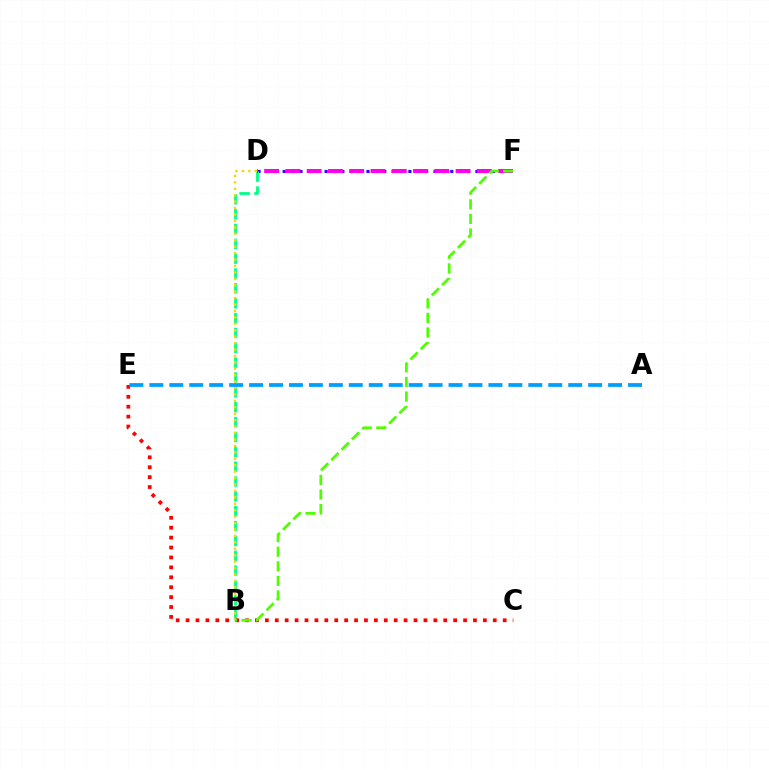{('D', 'F'): [{'color': '#3700ff', 'line_style': 'dotted', 'thickness': 2.28}, {'color': '#ff00ed', 'line_style': 'dashed', 'thickness': 2.89}], ('B', 'D'): [{'color': '#00ff86', 'line_style': 'dashed', 'thickness': 2.02}, {'color': '#ffd500', 'line_style': 'dotted', 'thickness': 1.75}], ('C', 'E'): [{'color': '#ff0000', 'line_style': 'dotted', 'thickness': 2.69}], ('A', 'E'): [{'color': '#009eff', 'line_style': 'dashed', 'thickness': 2.71}], ('B', 'F'): [{'color': '#4fff00', 'line_style': 'dashed', 'thickness': 1.98}]}